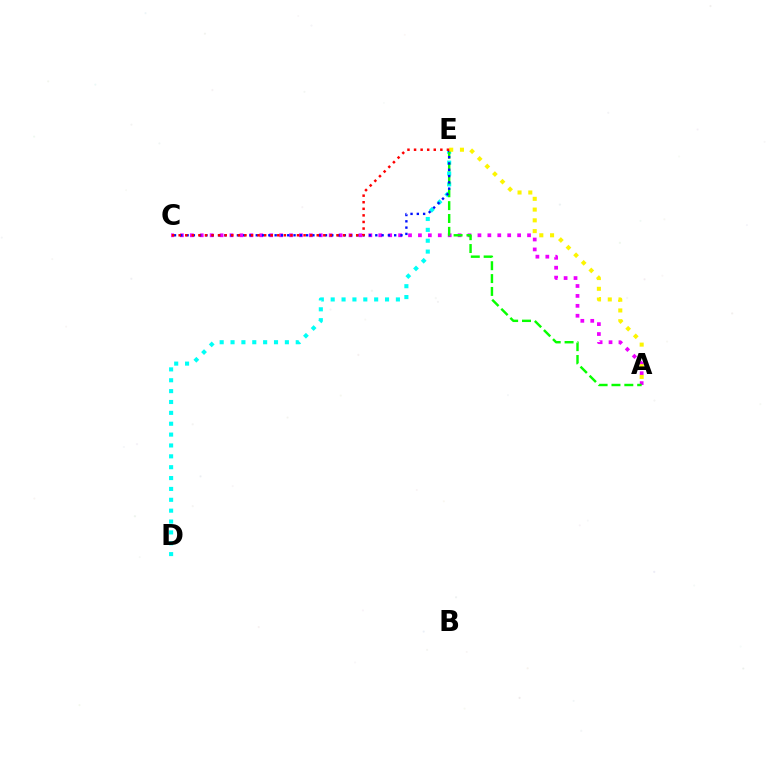{('A', 'C'): [{'color': '#ee00ff', 'line_style': 'dotted', 'thickness': 2.69}], ('D', 'E'): [{'color': '#00fff6', 'line_style': 'dotted', 'thickness': 2.95}], ('A', 'E'): [{'color': '#08ff00', 'line_style': 'dashed', 'thickness': 1.75}, {'color': '#fcf500', 'line_style': 'dotted', 'thickness': 2.92}], ('C', 'E'): [{'color': '#0010ff', 'line_style': 'dotted', 'thickness': 1.71}, {'color': '#ff0000', 'line_style': 'dotted', 'thickness': 1.79}]}